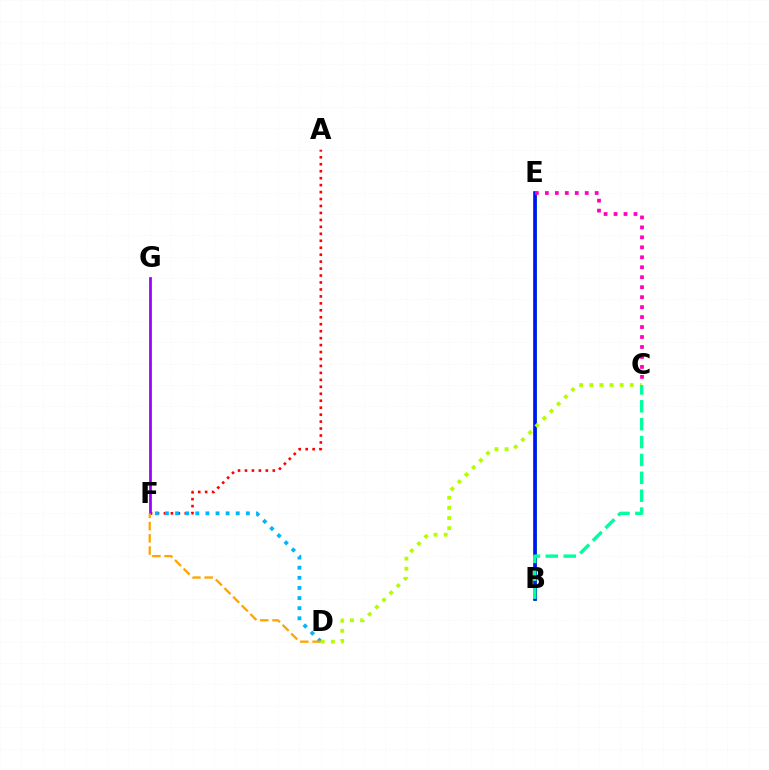{('A', 'F'): [{'color': '#ff0000', 'line_style': 'dotted', 'thickness': 1.89}], ('D', 'F'): [{'color': '#00b5ff', 'line_style': 'dotted', 'thickness': 2.75}, {'color': '#ffa500', 'line_style': 'dashed', 'thickness': 1.66}], ('B', 'E'): [{'color': '#08ff00', 'line_style': 'solid', 'thickness': 2.03}, {'color': '#0010ff', 'line_style': 'solid', 'thickness': 2.62}], ('F', 'G'): [{'color': '#9b00ff', 'line_style': 'solid', 'thickness': 1.98}], ('C', 'E'): [{'color': '#ff00bd', 'line_style': 'dotted', 'thickness': 2.71}], ('C', 'D'): [{'color': '#b3ff00', 'line_style': 'dotted', 'thickness': 2.75}], ('B', 'C'): [{'color': '#00ff9d', 'line_style': 'dashed', 'thickness': 2.43}]}